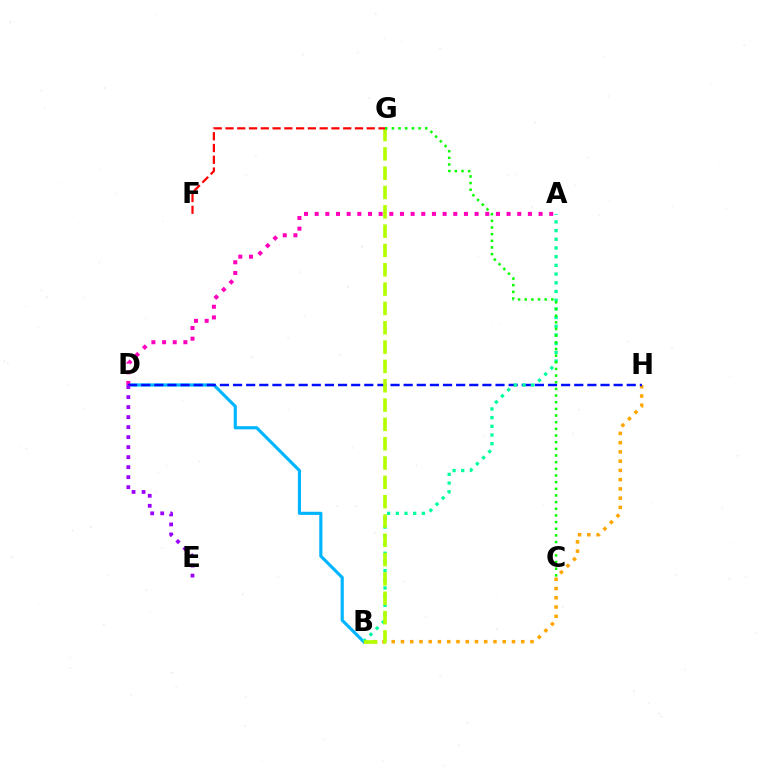{('B', 'D'): [{'color': '#00b5ff', 'line_style': 'solid', 'thickness': 2.27}], ('A', 'D'): [{'color': '#ff00bd', 'line_style': 'dotted', 'thickness': 2.9}], ('B', 'H'): [{'color': '#ffa500', 'line_style': 'dotted', 'thickness': 2.51}], ('D', 'H'): [{'color': '#0010ff', 'line_style': 'dashed', 'thickness': 1.78}], ('A', 'B'): [{'color': '#00ff9d', 'line_style': 'dotted', 'thickness': 2.36}], ('B', 'G'): [{'color': '#b3ff00', 'line_style': 'dashed', 'thickness': 2.63}], ('F', 'G'): [{'color': '#ff0000', 'line_style': 'dashed', 'thickness': 1.6}], ('D', 'E'): [{'color': '#9b00ff', 'line_style': 'dotted', 'thickness': 2.72}], ('C', 'G'): [{'color': '#08ff00', 'line_style': 'dotted', 'thickness': 1.81}]}